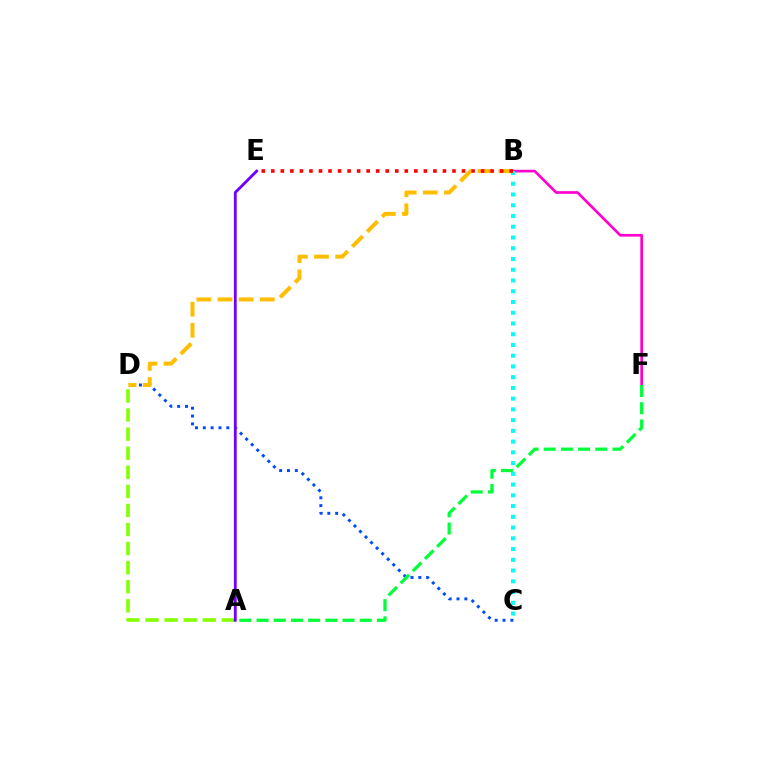{('A', 'D'): [{'color': '#84ff00', 'line_style': 'dashed', 'thickness': 2.59}], ('B', 'F'): [{'color': '#ff00cf', 'line_style': 'solid', 'thickness': 1.93}], ('C', 'D'): [{'color': '#004bff', 'line_style': 'dotted', 'thickness': 2.13}], ('A', 'F'): [{'color': '#00ff39', 'line_style': 'dashed', 'thickness': 2.34}], ('A', 'E'): [{'color': '#7200ff', 'line_style': 'solid', 'thickness': 2.03}], ('B', 'D'): [{'color': '#ffbd00', 'line_style': 'dashed', 'thickness': 2.87}], ('B', 'C'): [{'color': '#00fff6', 'line_style': 'dotted', 'thickness': 2.92}], ('B', 'E'): [{'color': '#ff0000', 'line_style': 'dotted', 'thickness': 2.59}]}